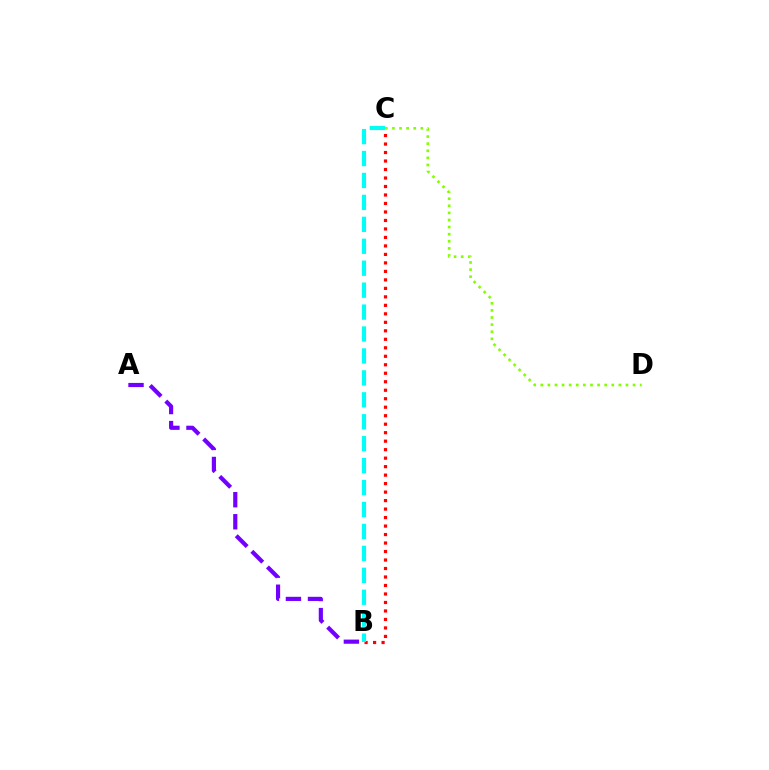{('B', 'C'): [{'color': '#ff0000', 'line_style': 'dotted', 'thickness': 2.31}, {'color': '#00fff6', 'line_style': 'dashed', 'thickness': 2.98}], ('C', 'D'): [{'color': '#84ff00', 'line_style': 'dotted', 'thickness': 1.93}], ('A', 'B'): [{'color': '#7200ff', 'line_style': 'dashed', 'thickness': 2.99}]}